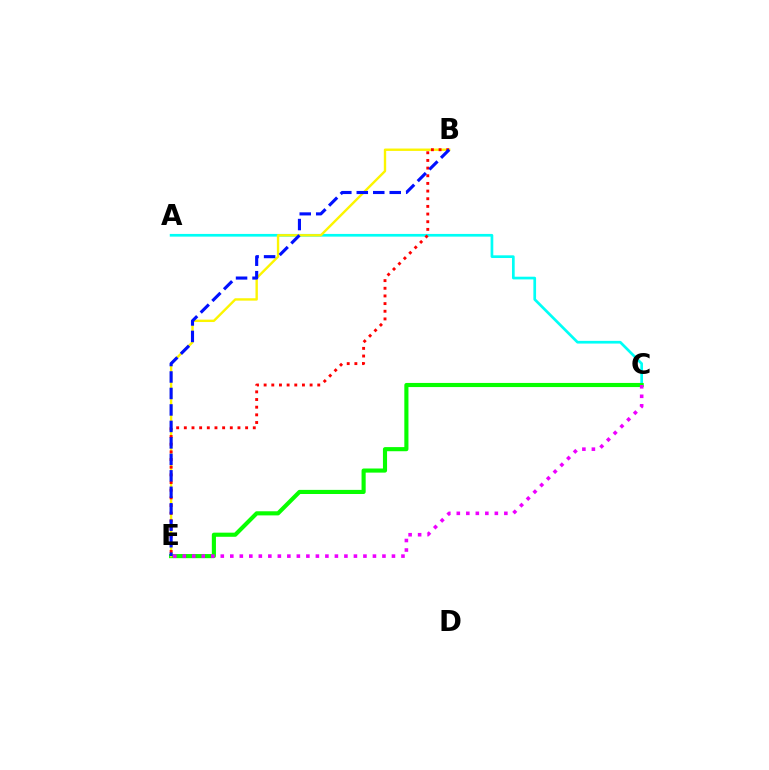{('A', 'C'): [{'color': '#00fff6', 'line_style': 'solid', 'thickness': 1.94}], ('C', 'E'): [{'color': '#08ff00', 'line_style': 'solid', 'thickness': 2.97}, {'color': '#ee00ff', 'line_style': 'dotted', 'thickness': 2.58}], ('B', 'E'): [{'color': '#fcf500', 'line_style': 'solid', 'thickness': 1.72}, {'color': '#ff0000', 'line_style': 'dotted', 'thickness': 2.08}, {'color': '#0010ff', 'line_style': 'dashed', 'thickness': 2.24}]}